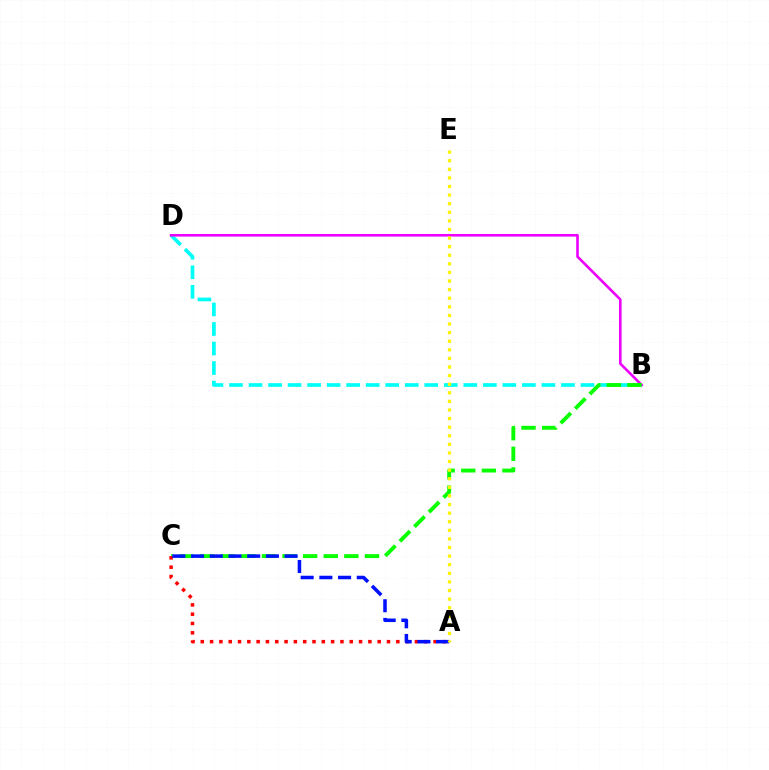{('B', 'D'): [{'color': '#00fff6', 'line_style': 'dashed', 'thickness': 2.65}, {'color': '#ee00ff', 'line_style': 'solid', 'thickness': 1.88}], ('B', 'C'): [{'color': '#08ff00', 'line_style': 'dashed', 'thickness': 2.8}], ('A', 'C'): [{'color': '#ff0000', 'line_style': 'dotted', 'thickness': 2.53}, {'color': '#0010ff', 'line_style': 'dashed', 'thickness': 2.54}], ('A', 'E'): [{'color': '#fcf500', 'line_style': 'dotted', 'thickness': 2.34}]}